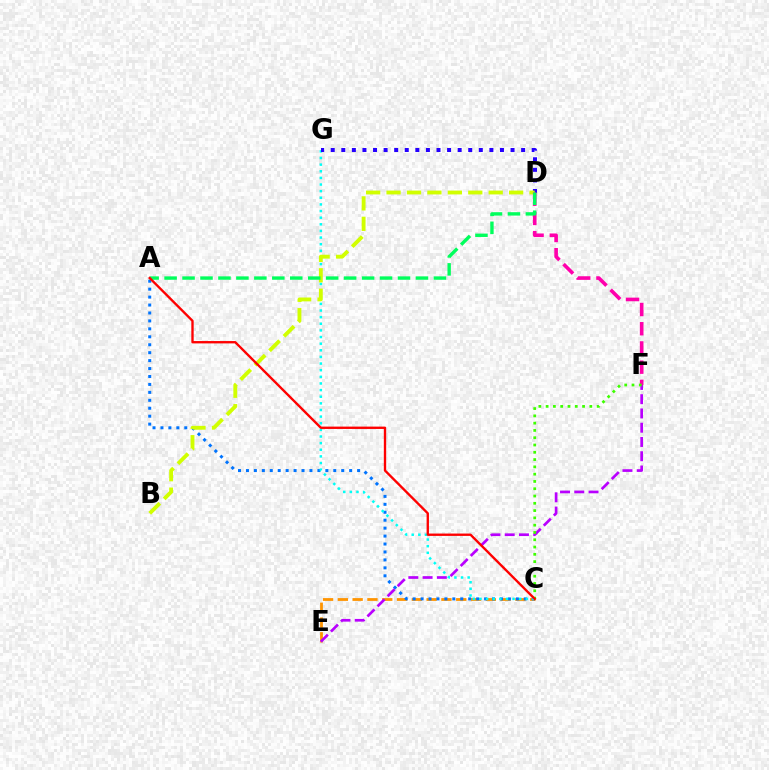{('C', 'E'): [{'color': '#ff9400', 'line_style': 'dashed', 'thickness': 2.01}], ('A', 'C'): [{'color': '#0074ff', 'line_style': 'dotted', 'thickness': 2.16}, {'color': '#ff0000', 'line_style': 'solid', 'thickness': 1.69}], ('C', 'G'): [{'color': '#00fff6', 'line_style': 'dotted', 'thickness': 1.8}], ('D', 'G'): [{'color': '#2500ff', 'line_style': 'dotted', 'thickness': 2.87}], ('E', 'F'): [{'color': '#b900ff', 'line_style': 'dashed', 'thickness': 1.94}], ('B', 'D'): [{'color': '#d1ff00', 'line_style': 'dashed', 'thickness': 2.78}], ('D', 'F'): [{'color': '#ff00ac', 'line_style': 'dashed', 'thickness': 2.61}], ('A', 'D'): [{'color': '#00ff5c', 'line_style': 'dashed', 'thickness': 2.44}], ('C', 'F'): [{'color': '#3dff00', 'line_style': 'dotted', 'thickness': 1.98}]}